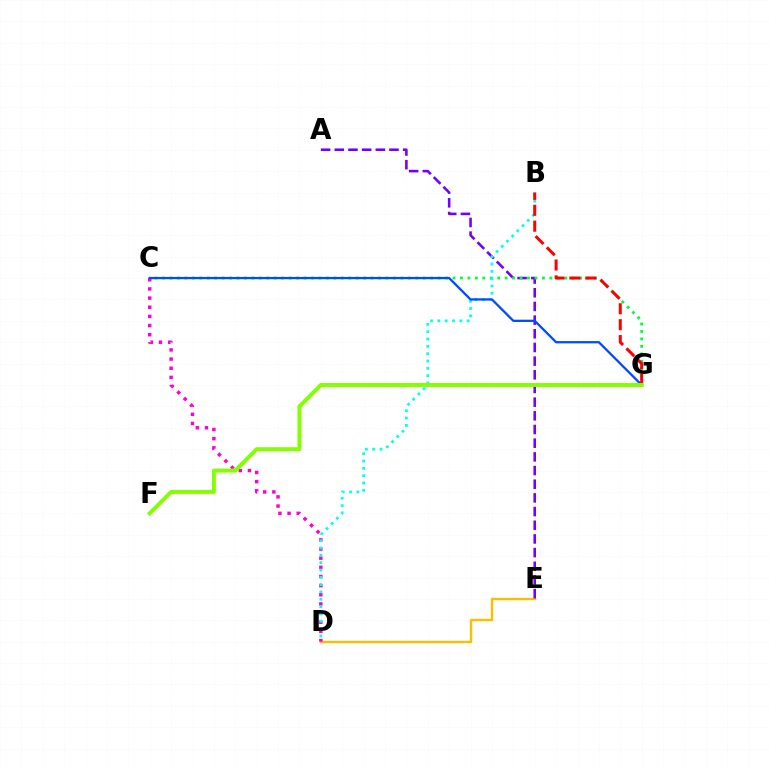{('D', 'E'): [{'color': '#ffbd00', 'line_style': 'solid', 'thickness': 1.72}], ('C', 'D'): [{'color': '#ff00cf', 'line_style': 'dotted', 'thickness': 2.49}], ('A', 'E'): [{'color': '#7200ff', 'line_style': 'dashed', 'thickness': 1.86}], ('C', 'G'): [{'color': '#00ff39', 'line_style': 'dotted', 'thickness': 2.02}, {'color': '#004bff', 'line_style': 'solid', 'thickness': 1.64}], ('B', 'D'): [{'color': '#00fff6', 'line_style': 'dotted', 'thickness': 1.99}], ('B', 'G'): [{'color': '#ff0000', 'line_style': 'dashed', 'thickness': 2.16}], ('F', 'G'): [{'color': '#84ff00', 'line_style': 'solid', 'thickness': 2.84}]}